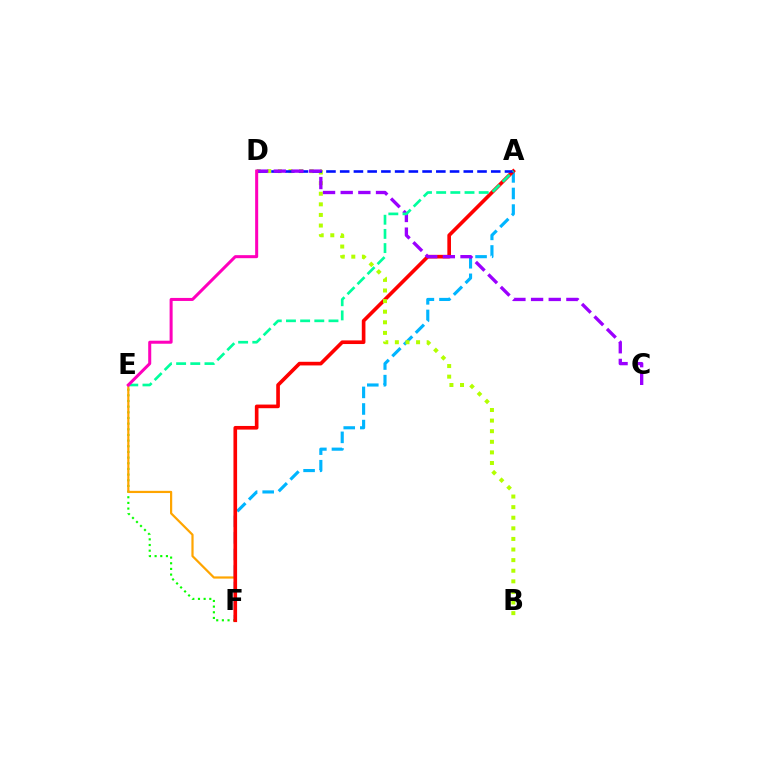{('E', 'F'): [{'color': '#08ff00', 'line_style': 'dotted', 'thickness': 1.54}, {'color': '#ffa500', 'line_style': 'solid', 'thickness': 1.59}], ('A', 'F'): [{'color': '#00b5ff', 'line_style': 'dashed', 'thickness': 2.25}, {'color': '#ff0000', 'line_style': 'solid', 'thickness': 2.62}], ('B', 'D'): [{'color': '#b3ff00', 'line_style': 'dotted', 'thickness': 2.88}], ('A', 'D'): [{'color': '#0010ff', 'line_style': 'dashed', 'thickness': 1.87}], ('C', 'D'): [{'color': '#9b00ff', 'line_style': 'dashed', 'thickness': 2.4}], ('A', 'E'): [{'color': '#00ff9d', 'line_style': 'dashed', 'thickness': 1.93}], ('D', 'E'): [{'color': '#ff00bd', 'line_style': 'solid', 'thickness': 2.18}]}